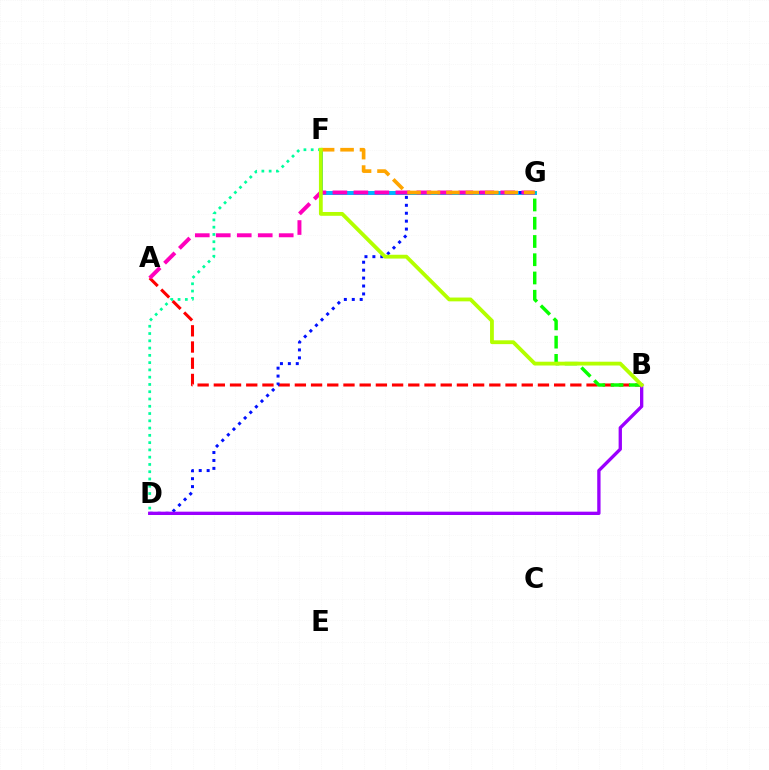{('F', 'G'): [{'color': '#00b5ff', 'line_style': 'solid', 'thickness': 2.86}, {'color': '#ffa500', 'line_style': 'dashed', 'thickness': 2.64}], ('A', 'B'): [{'color': '#ff0000', 'line_style': 'dashed', 'thickness': 2.2}], ('B', 'G'): [{'color': '#08ff00', 'line_style': 'dashed', 'thickness': 2.48}], ('D', 'G'): [{'color': '#0010ff', 'line_style': 'dotted', 'thickness': 2.15}], ('B', 'D'): [{'color': '#9b00ff', 'line_style': 'solid', 'thickness': 2.39}], ('D', 'F'): [{'color': '#00ff9d', 'line_style': 'dotted', 'thickness': 1.98}], ('A', 'G'): [{'color': '#ff00bd', 'line_style': 'dashed', 'thickness': 2.85}], ('B', 'F'): [{'color': '#b3ff00', 'line_style': 'solid', 'thickness': 2.74}]}